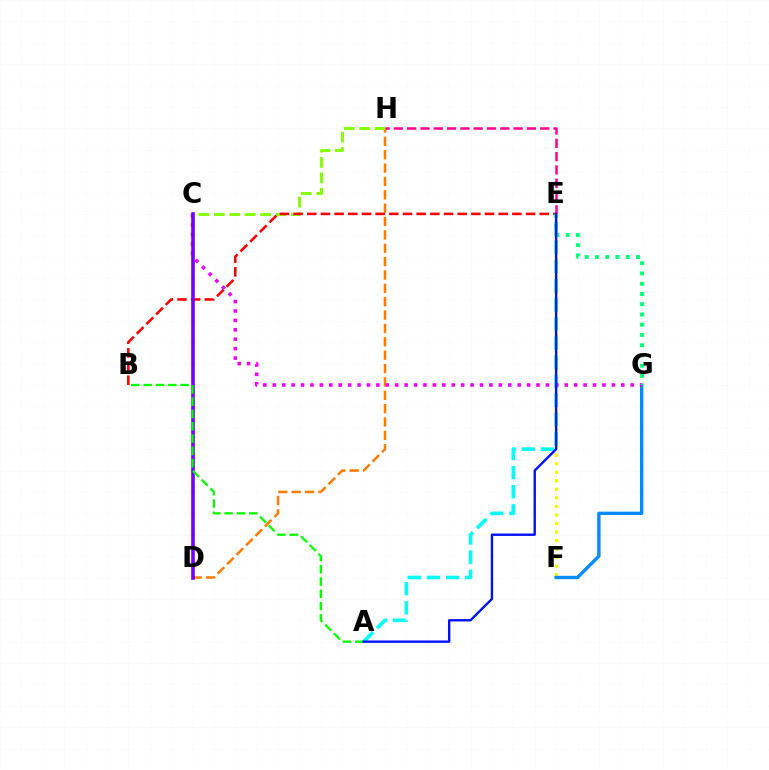{('D', 'H'): [{'color': '#ff7c00', 'line_style': 'dashed', 'thickness': 1.82}], ('E', 'F'): [{'color': '#fcf500', 'line_style': 'dotted', 'thickness': 2.32}], ('C', 'H'): [{'color': '#84ff00', 'line_style': 'dashed', 'thickness': 2.1}], ('E', 'H'): [{'color': '#ff0094', 'line_style': 'dashed', 'thickness': 1.81}], ('B', 'E'): [{'color': '#ff0000', 'line_style': 'dashed', 'thickness': 1.86}], ('A', 'E'): [{'color': '#00fff6', 'line_style': 'dashed', 'thickness': 2.6}, {'color': '#0010ff', 'line_style': 'solid', 'thickness': 1.71}], ('F', 'G'): [{'color': '#008cff', 'line_style': 'solid', 'thickness': 2.41}], ('C', 'G'): [{'color': '#ee00ff', 'line_style': 'dotted', 'thickness': 2.56}], ('C', 'D'): [{'color': '#7200ff', 'line_style': 'solid', 'thickness': 2.59}], ('E', 'G'): [{'color': '#00ff74', 'line_style': 'dotted', 'thickness': 2.79}], ('A', 'B'): [{'color': '#08ff00', 'line_style': 'dashed', 'thickness': 1.67}]}